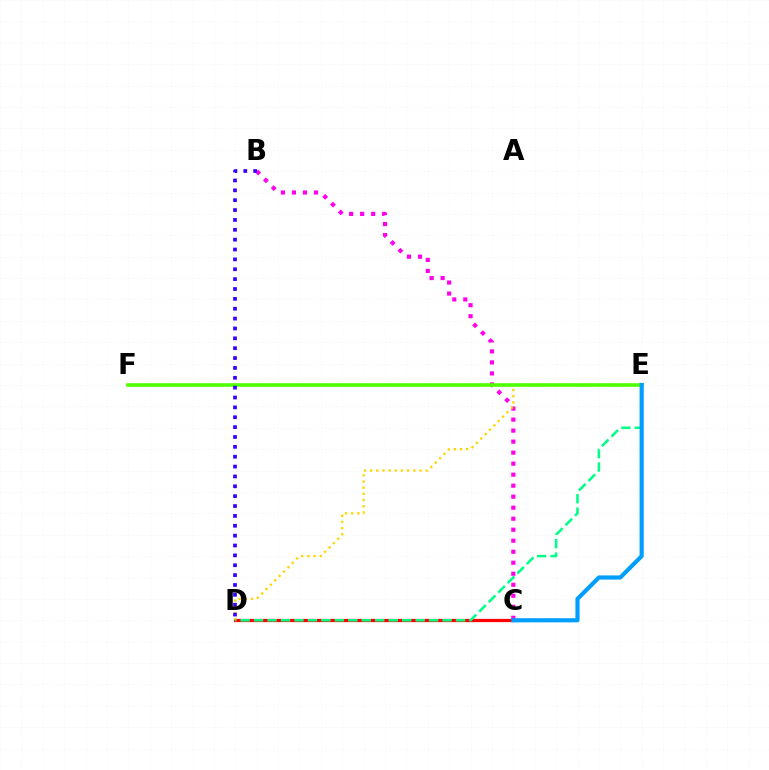{('B', 'C'): [{'color': '#ff00ed', 'line_style': 'dotted', 'thickness': 2.99}], ('C', 'D'): [{'color': '#ff0000', 'line_style': 'solid', 'thickness': 2.32}], ('D', 'E'): [{'color': '#ffd500', 'line_style': 'dotted', 'thickness': 1.68}, {'color': '#00ff86', 'line_style': 'dashed', 'thickness': 1.83}], ('E', 'F'): [{'color': '#4fff00', 'line_style': 'solid', 'thickness': 2.59}], ('B', 'D'): [{'color': '#3700ff', 'line_style': 'dotted', 'thickness': 2.68}], ('C', 'E'): [{'color': '#009eff', 'line_style': 'solid', 'thickness': 3.0}]}